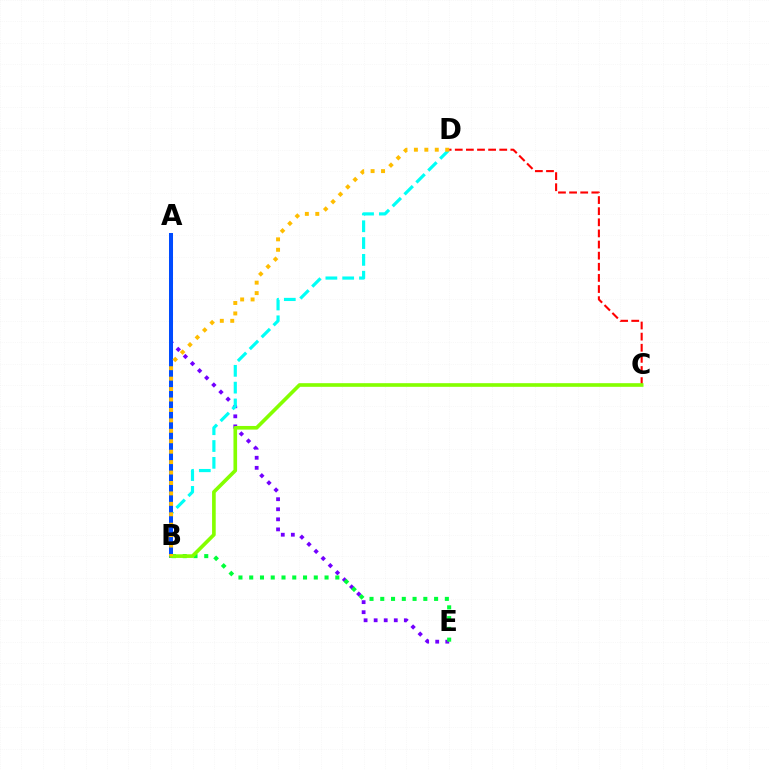{('A', 'E'): [{'color': '#7200ff', 'line_style': 'dotted', 'thickness': 2.73}], ('A', 'B'): [{'color': '#ff00cf', 'line_style': 'dotted', 'thickness': 2.18}, {'color': '#004bff', 'line_style': 'solid', 'thickness': 2.89}], ('B', 'D'): [{'color': '#00fff6', 'line_style': 'dashed', 'thickness': 2.28}, {'color': '#ffbd00', 'line_style': 'dotted', 'thickness': 2.83}], ('C', 'D'): [{'color': '#ff0000', 'line_style': 'dashed', 'thickness': 1.51}], ('B', 'E'): [{'color': '#00ff39', 'line_style': 'dotted', 'thickness': 2.92}], ('B', 'C'): [{'color': '#84ff00', 'line_style': 'solid', 'thickness': 2.62}]}